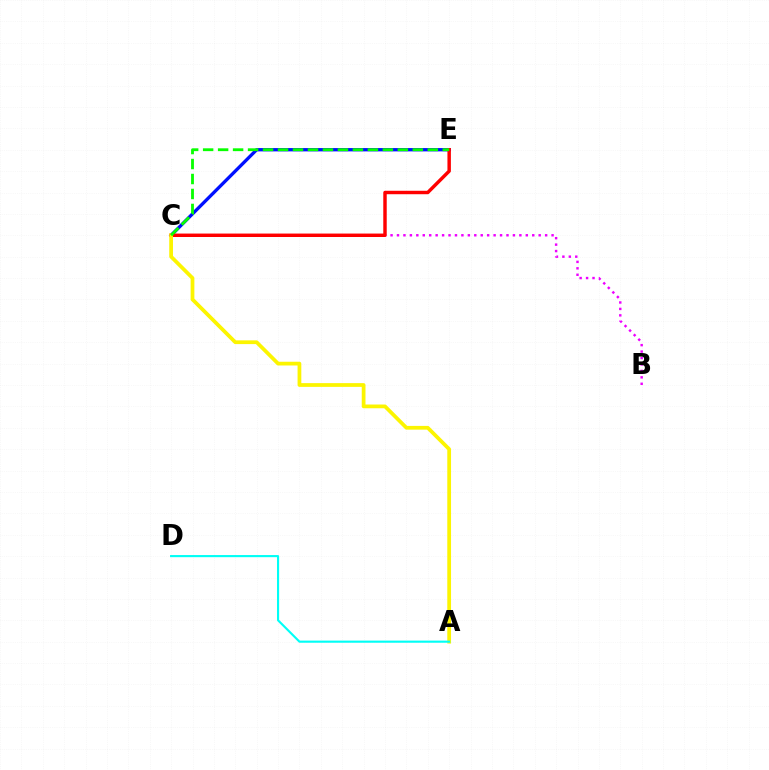{('C', 'E'): [{'color': '#0010ff', 'line_style': 'solid', 'thickness': 2.38}, {'color': '#ff0000', 'line_style': 'solid', 'thickness': 2.48}, {'color': '#08ff00', 'line_style': 'dashed', 'thickness': 2.03}], ('B', 'C'): [{'color': '#ee00ff', 'line_style': 'dotted', 'thickness': 1.75}], ('A', 'C'): [{'color': '#fcf500', 'line_style': 'solid', 'thickness': 2.7}], ('A', 'D'): [{'color': '#00fff6', 'line_style': 'solid', 'thickness': 1.53}]}